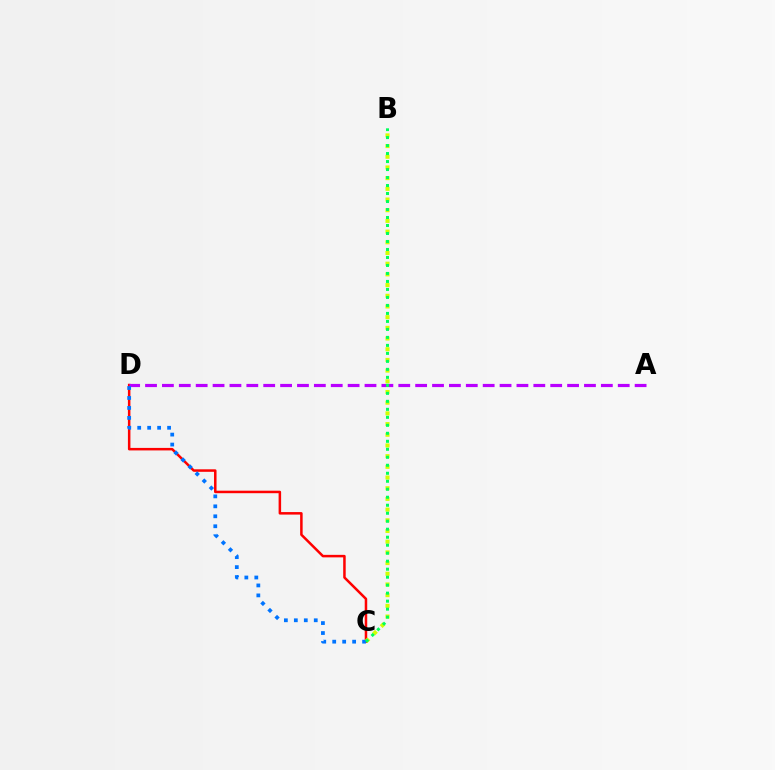{('C', 'D'): [{'color': '#ff0000', 'line_style': 'solid', 'thickness': 1.81}, {'color': '#0074ff', 'line_style': 'dotted', 'thickness': 2.71}], ('A', 'D'): [{'color': '#b900ff', 'line_style': 'dashed', 'thickness': 2.29}], ('B', 'C'): [{'color': '#d1ff00', 'line_style': 'dotted', 'thickness': 2.91}, {'color': '#00ff5c', 'line_style': 'dotted', 'thickness': 2.17}]}